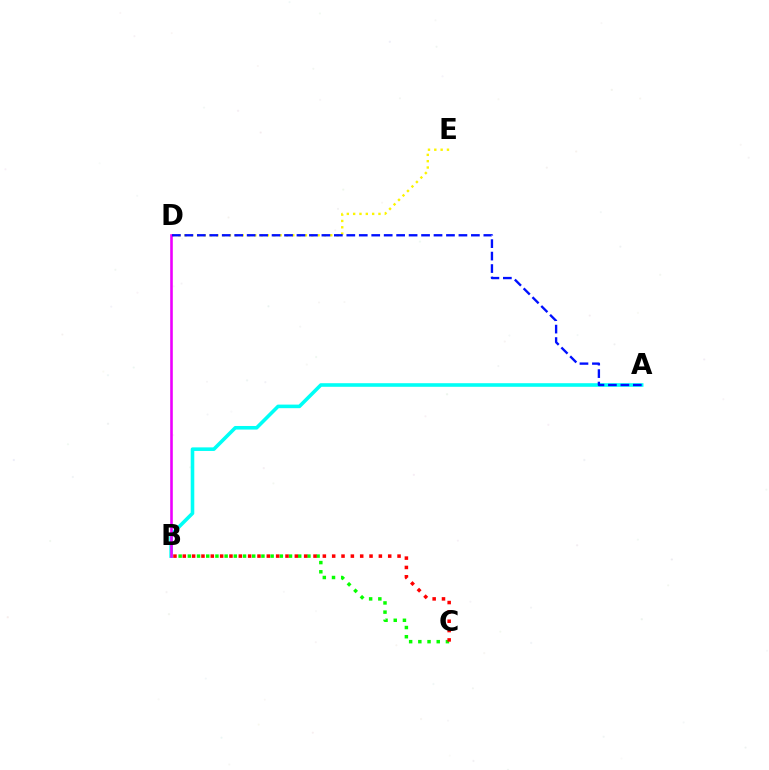{('B', 'C'): [{'color': '#08ff00', 'line_style': 'dotted', 'thickness': 2.5}, {'color': '#ff0000', 'line_style': 'dotted', 'thickness': 2.54}], ('D', 'E'): [{'color': '#fcf500', 'line_style': 'dotted', 'thickness': 1.72}], ('A', 'B'): [{'color': '#00fff6', 'line_style': 'solid', 'thickness': 2.58}], ('B', 'D'): [{'color': '#ee00ff', 'line_style': 'solid', 'thickness': 1.87}], ('A', 'D'): [{'color': '#0010ff', 'line_style': 'dashed', 'thickness': 1.69}]}